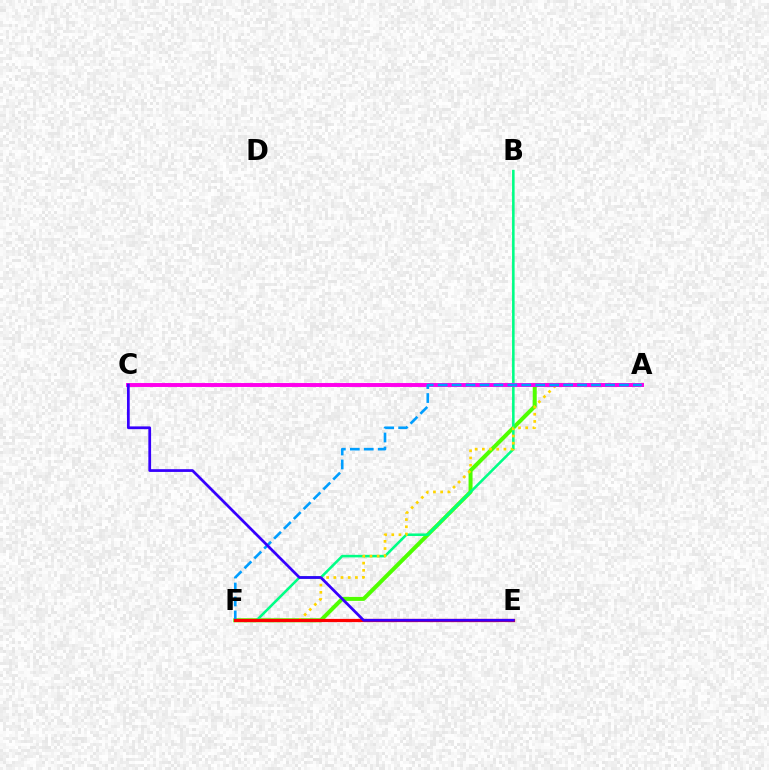{('A', 'F'): [{'color': '#4fff00', 'line_style': 'solid', 'thickness': 2.88}, {'color': '#ffd500', 'line_style': 'dotted', 'thickness': 1.95}, {'color': '#009eff', 'line_style': 'dashed', 'thickness': 1.89}], ('B', 'F'): [{'color': '#00ff86', 'line_style': 'solid', 'thickness': 1.84}], ('A', 'C'): [{'color': '#ff00ed', 'line_style': 'solid', 'thickness': 2.82}], ('E', 'F'): [{'color': '#ff0000', 'line_style': 'solid', 'thickness': 2.32}], ('C', 'E'): [{'color': '#3700ff', 'line_style': 'solid', 'thickness': 1.98}]}